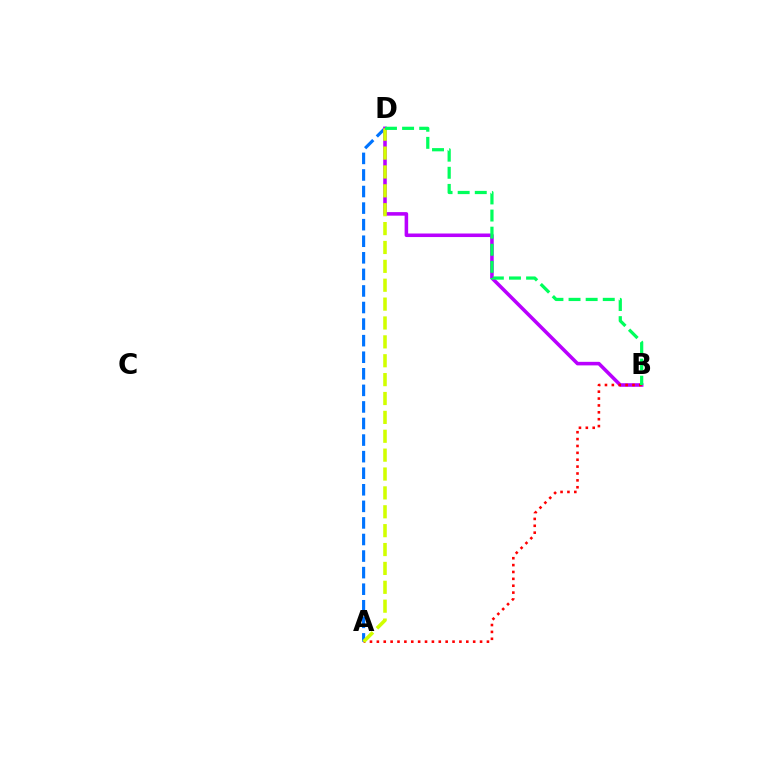{('A', 'D'): [{'color': '#0074ff', 'line_style': 'dashed', 'thickness': 2.25}, {'color': '#d1ff00', 'line_style': 'dashed', 'thickness': 2.56}], ('B', 'D'): [{'color': '#b900ff', 'line_style': 'solid', 'thickness': 2.56}, {'color': '#00ff5c', 'line_style': 'dashed', 'thickness': 2.32}], ('A', 'B'): [{'color': '#ff0000', 'line_style': 'dotted', 'thickness': 1.87}]}